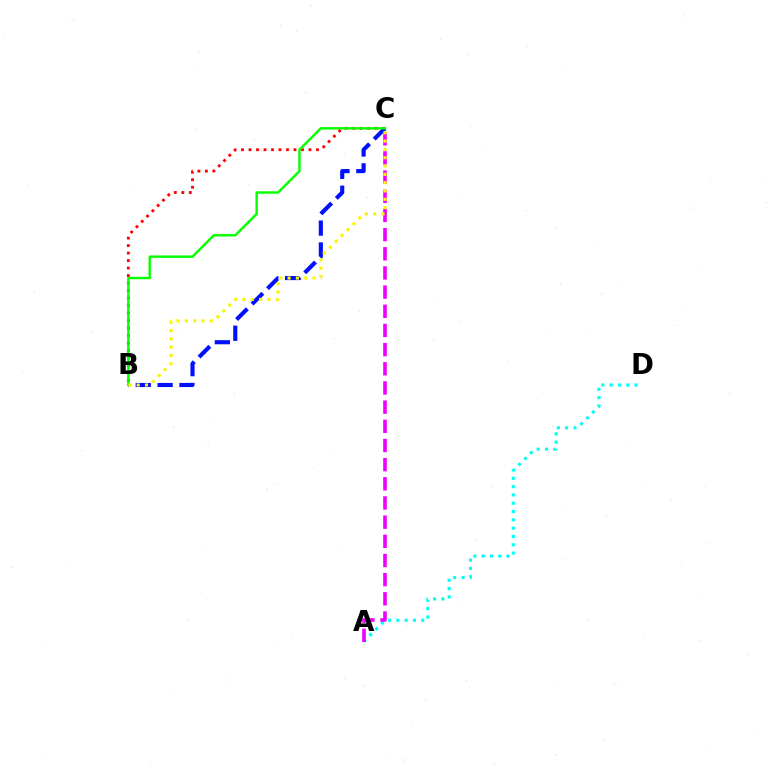{('A', 'D'): [{'color': '#00fff6', 'line_style': 'dotted', 'thickness': 2.26}], ('B', 'C'): [{'color': '#ff0000', 'line_style': 'dotted', 'thickness': 2.04}, {'color': '#0010ff', 'line_style': 'dashed', 'thickness': 2.97}, {'color': '#08ff00', 'line_style': 'solid', 'thickness': 1.75}, {'color': '#fcf500', 'line_style': 'dotted', 'thickness': 2.26}], ('A', 'C'): [{'color': '#ee00ff', 'line_style': 'dashed', 'thickness': 2.6}]}